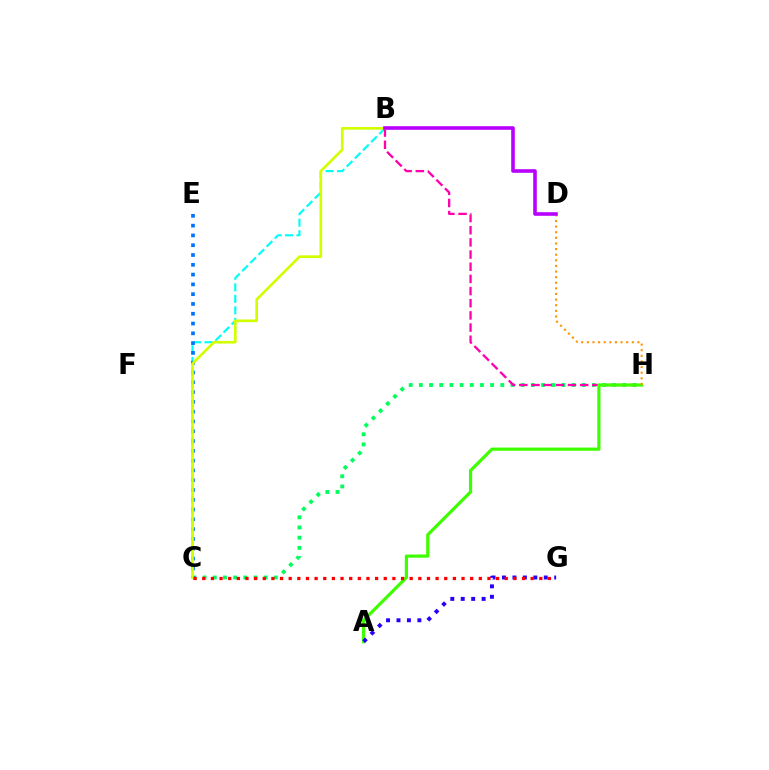{('B', 'C'): [{'color': '#00fff6', 'line_style': 'dashed', 'thickness': 1.57}, {'color': '#d1ff00', 'line_style': 'solid', 'thickness': 1.92}], ('C', 'H'): [{'color': '#00ff5c', 'line_style': 'dotted', 'thickness': 2.77}], ('C', 'E'): [{'color': '#0074ff', 'line_style': 'dotted', 'thickness': 2.66}], ('B', 'H'): [{'color': '#ff00ac', 'line_style': 'dashed', 'thickness': 1.65}], ('A', 'H'): [{'color': '#3dff00', 'line_style': 'solid', 'thickness': 2.29}], ('D', 'H'): [{'color': '#ff9400', 'line_style': 'dotted', 'thickness': 1.53}], ('A', 'G'): [{'color': '#2500ff', 'line_style': 'dotted', 'thickness': 2.84}], ('B', 'D'): [{'color': '#b900ff', 'line_style': 'solid', 'thickness': 2.59}], ('C', 'G'): [{'color': '#ff0000', 'line_style': 'dotted', 'thickness': 2.35}]}